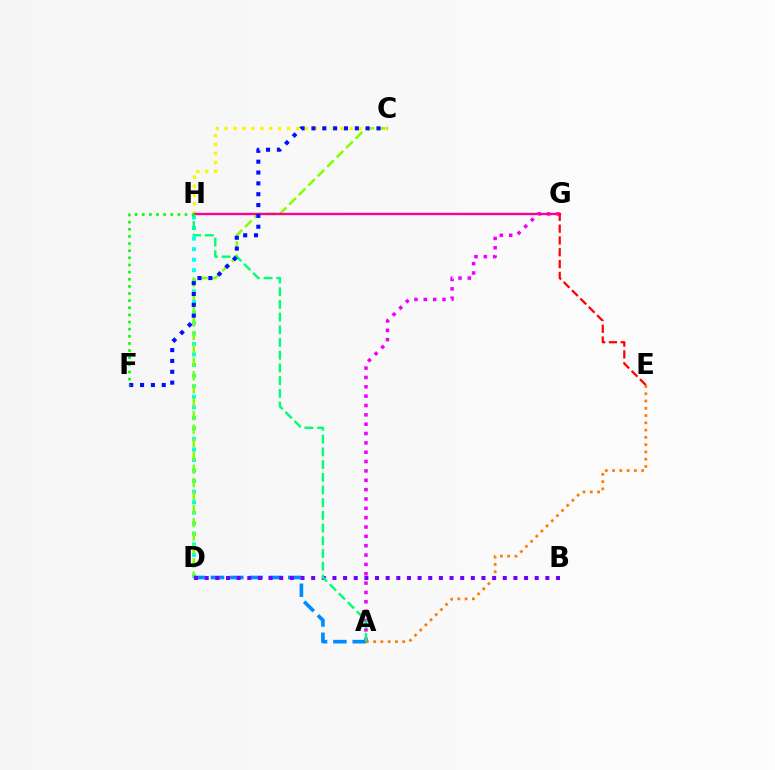{('D', 'H'): [{'color': '#00fff6', 'line_style': 'dotted', 'thickness': 2.87}], ('A', 'E'): [{'color': '#ff7c00', 'line_style': 'dotted', 'thickness': 1.98}], ('A', 'G'): [{'color': '#ee00ff', 'line_style': 'dotted', 'thickness': 2.54}], ('C', 'D'): [{'color': '#84ff00', 'line_style': 'dashed', 'thickness': 1.82}], ('C', 'H'): [{'color': '#fcf500', 'line_style': 'dotted', 'thickness': 2.42}], ('A', 'D'): [{'color': '#008cff', 'line_style': 'dashed', 'thickness': 2.63}], ('G', 'H'): [{'color': '#ff0094', 'line_style': 'solid', 'thickness': 1.7}], ('E', 'G'): [{'color': '#ff0000', 'line_style': 'dashed', 'thickness': 1.6}], ('B', 'D'): [{'color': '#7200ff', 'line_style': 'dotted', 'thickness': 2.89}], ('A', 'H'): [{'color': '#00ff74', 'line_style': 'dashed', 'thickness': 1.73}], ('C', 'F'): [{'color': '#0010ff', 'line_style': 'dotted', 'thickness': 2.95}], ('F', 'H'): [{'color': '#08ff00', 'line_style': 'dotted', 'thickness': 1.94}]}